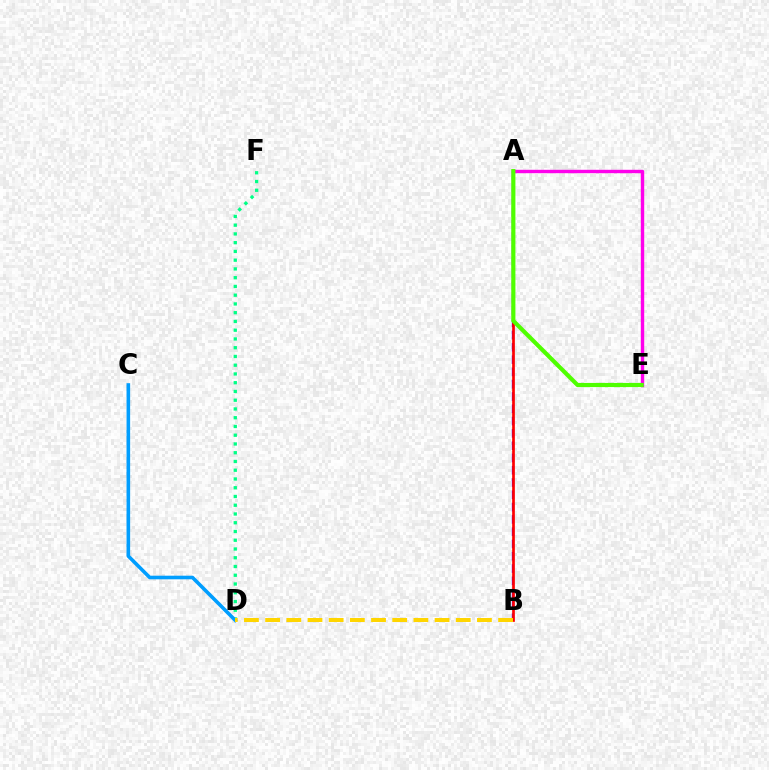{('A', 'B'): [{'color': '#3700ff', 'line_style': 'dashed', 'thickness': 1.67}, {'color': '#ff0000', 'line_style': 'solid', 'thickness': 1.94}], ('D', 'F'): [{'color': '#00ff86', 'line_style': 'dotted', 'thickness': 2.38}], ('C', 'D'): [{'color': '#009eff', 'line_style': 'solid', 'thickness': 2.59}], ('A', 'E'): [{'color': '#ff00ed', 'line_style': 'solid', 'thickness': 2.45}, {'color': '#4fff00', 'line_style': 'solid', 'thickness': 2.99}], ('B', 'D'): [{'color': '#ffd500', 'line_style': 'dashed', 'thickness': 2.88}]}